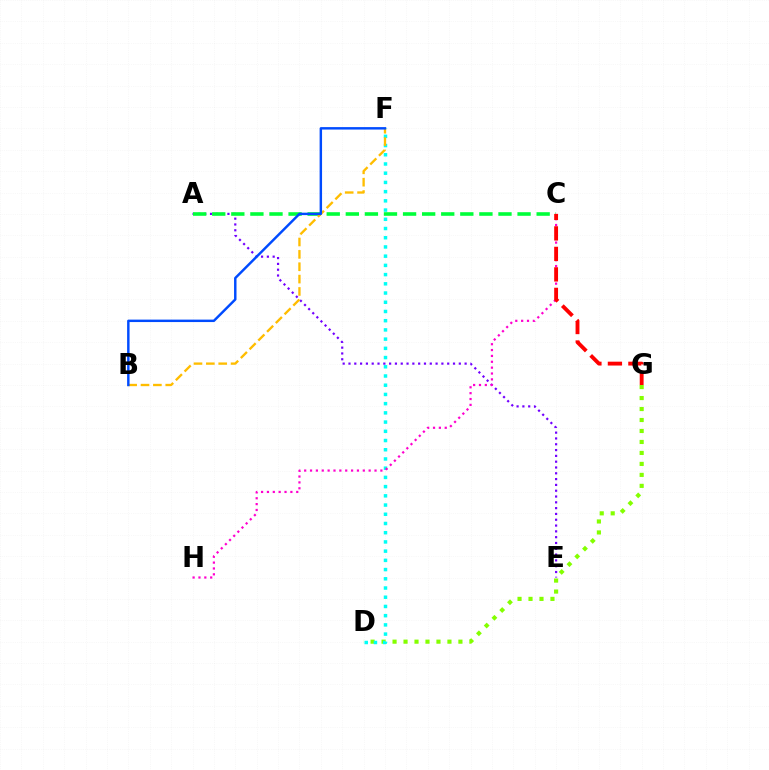{('A', 'E'): [{'color': '#7200ff', 'line_style': 'dotted', 'thickness': 1.58}], ('D', 'G'): [{'color': '#84ff00', 'line_style': 'dotted', 'thickness': 2.98}], ('A', 'C'): [{'color': '#00ff39', 'line_style': 'dashed', 'thickness': 2.59}], ('D', 'F'): [{'color': '#00fff6', 'line_style': 'dotted', 'thickness': 2.5}], ('C', 'H'): [{'color': '#ff00cf', 'line_style': 'dotted', 'thickness': 1.59}], ('B', 'F'): [{'color': '#ffbd00', 'line_style': 'dashed', 'thickness': 1.68}, {'color': '#004bff', 'line_style': 'solid', 'thickness': 1.76}], ('C', 'G'): [{'color': '#ff0000', 'line_style': 'dashed', 'thickness': 2.78}]}